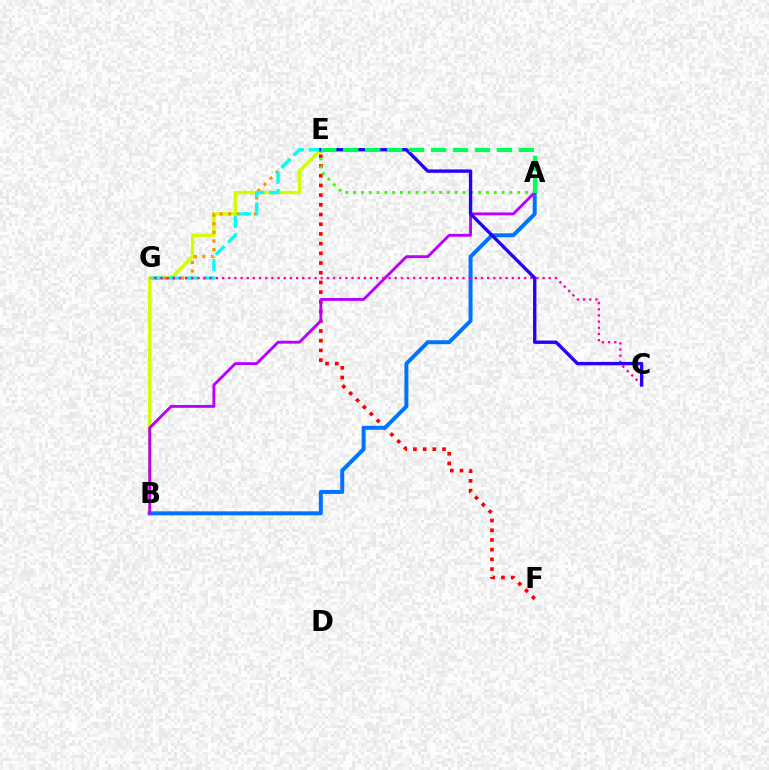{('B', 'E'): [{'color': '#d1ff00', 'line_style': 'solid', 'thickness': 2.41}], ('E', 'F'): [{'color': '#ff0000', 'line_style': 'dotted', 'thickness': 2.64}], ('A', 'E'): [{'color': '#3dff00', 'line_style': 'dotted', 'thickness': 2.12}, {'color': '#00ff5c', 'line_style': 'dashed', 'thickness': 2.98}], ('A', 'B'): [{'color': '#0074ff', 'line_style': 'solid', 'thickness': 2.87}, {'color': '#b900ff', 'line_style': 'solid', 'thickness': 2.07}], ('E', 'G'): [{'color': '#ff9400', 'line_style': 'dotted', 'thickness': 2.33}, {'color': '#00fff6', 'line_style': 'dashed', 'thickness': 2.36}], ('C', 'G'): [{'color': '#ff00ac', 'line_style': 'dotted', 'thickness': 1.67}], ('C', 'E'): [{'color': '#2500ff', 'line_style': 'solid', 'thickness': 2.42}]}